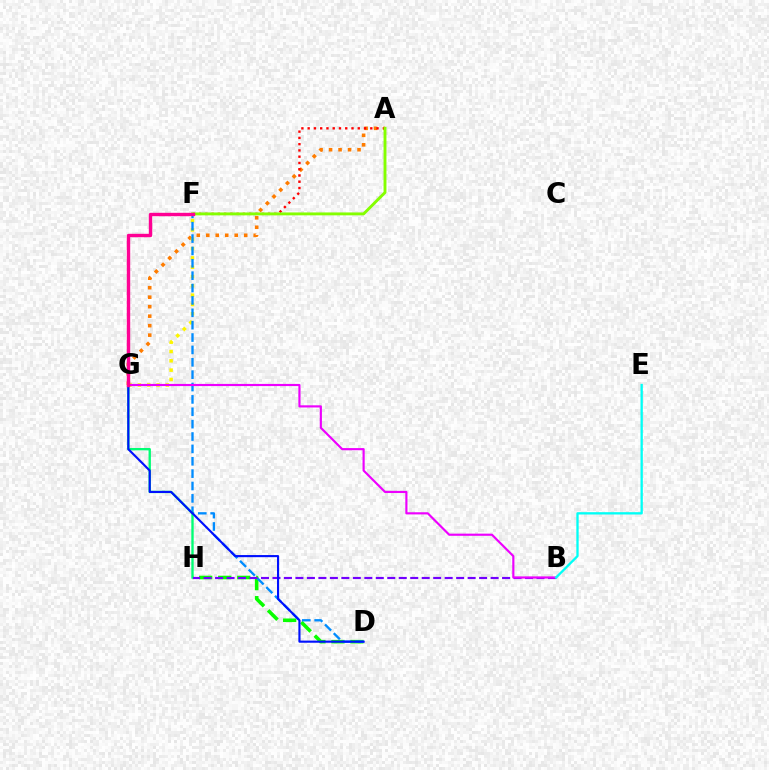{('A', 'G'): [{'color': '#ff7c00', 'line_style': 'dotted', 'thickness': 2.58}], ('F', 'G'): [{'color': '#fcf500', 'line_style': 'dotted', 'thickness': 2.53}, {'color': '#ff0094', 'line_style': 'solid', 'thickness': 2.44}], ('D', 'H'): [{'color': '#08ff00', 'line_style': 'dashed', 'thickness': 2.59}], ('A', 'F'): [{'color': '#ff0000', 'line_style': 'dotted', 'thickness': 1.7}, {'color': '#84ff00', 'line_style': 'solid', 'thickness': 2.08}], ('D', 'F'): [{'color': '#008cff', 'line_style': 'dashed', 'thickness': 1.68}], ('G', 'H'): [{'color': '#00ff74', 'line_style': 'solid', 'thickness': 1.7}], ('B', 'H'): [{'color': '#7200ff', 'line_style': 'dashed', 'thickness': 1.56}], ('D', 'G'): [{'color': '#0010ff', 'line_style': 'solid', 'thickness': 1.53}], ('B', 'G'): [{'color': '#ee00ff', 'line_style': 'solid', 'thickness': 1.55}], ('B', 'E'): [{'color': '#00fff6', 'line_style': 'solid', 'thickness': 1.67}]}